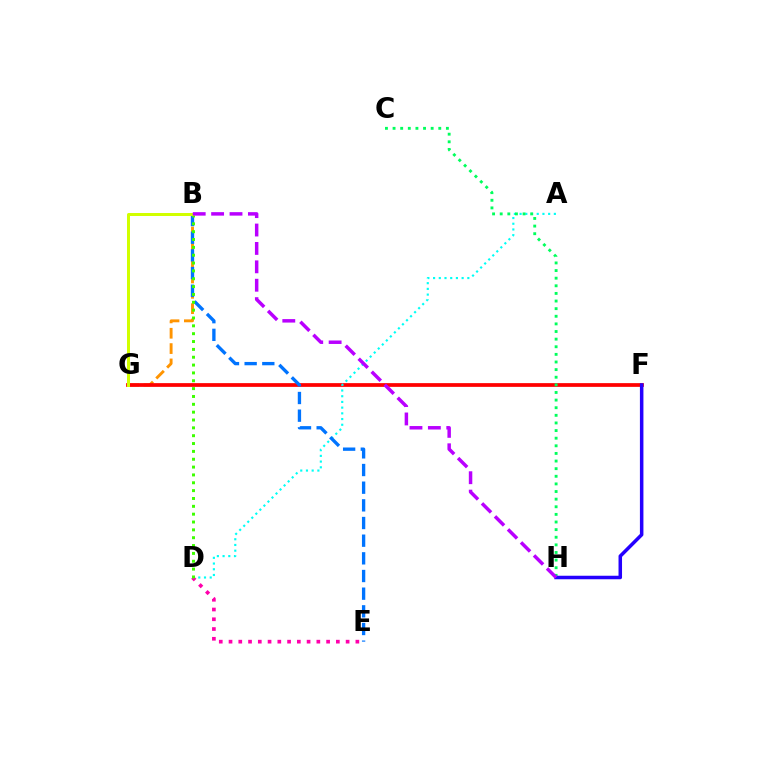{('B', 'G'): [{'color': '#ff9400', 'line_style': 'dashed', 'thickness': 2.08}, {'color': '#d1ff00', 'line_style': 'solid', 'thickness': 2.16}], ('F', 'G'): [{'color': '#ff0000', 'line_style': 'solid', 'thickness': 2.69}], ('A', 'D'): [{'color': '#00fff6', 'line_style': 'dotted', 'thickness': 1.55}], ('D', 'E'): [{'color': '#ff00ac', 'line_style': 'dotted', 'thickness': 2.65}], ('C', 'H'): [{'color': '#00ff5c', 'line_style': 'dotted', 'thickness': 2.07}], ('B', 'E'): [{'color': '#0074ff', 'line_style': 'dashed', 'thickness': 2.4}], ('F', 'H'): [{'color': '#2500ff', 'line_style': 'solid', 'thickness': 2.53}], ('B', 'D'): [{'color': '#3dff00', 'line_style': 'dotted', 'thickness': 2.13}], ('B', 'H'): [{'color': '#b900ff', 'line_style': 'dashed', 'thickness': 2.5}]}